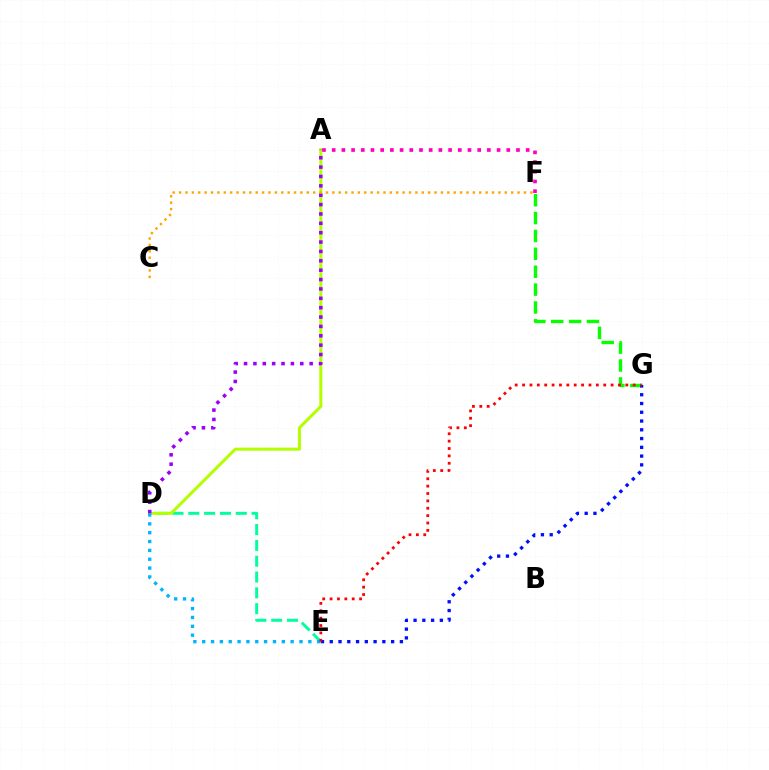{('D', 'E'): [{'color': '#00ff9d', 'line_style': 'dashed', 'thickness': 2.15}, {'color': '#00b5ff', 'line_style': 'dotted', 'thickness': 2.4}], ('A', 'D'): [{'color': '#b3ff00', 'line_style': 'solid', 'thickness': 2.18}, {'color': '#9b00ff', 'line_style': 'dotted', 'thickness': 2.55}], ('F', 'G'): [{'color': '#08ff00', 'line_style': 'dashed', 'thickness': 2.43}], ('C', 'F'): [{'color': '#ffa500', 'line_style': 'dotted', 'thickness': 1.74}], ('E', 'G'): [{'color': '#0010ff', 'line_style': 'dotted', 'thickness': 2.38}, {'color': '#ff0000', 'line_style': 'dotted', 'thickness': 2.0}], ('A', 'F'): [{'color': '#ff00bd', 'line_style': 'dotted', 'thickness': 2.64}]}